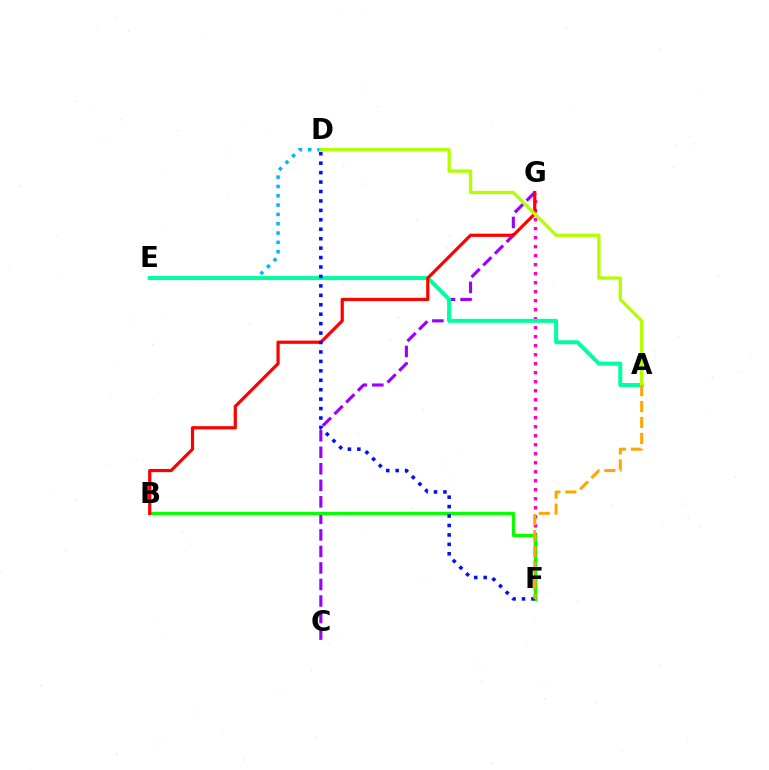{('F', 'G'): [{'color': '#ff00bd', 'line_style': 'dotted', 'thickness': 2.45}], ('C', 'G'): [{'color': '#9b00ff', 'line_style': 'dashed', 'thickness': 2.25}], ('D', 'E'): [{'color': '#00b5ff', 'line_style': 'dotted', 'thickness': 2.53}], ('B', 'F'): [{'color': '#08ff00', 'line_style': 'solid', 'thickness': 2.33}], ('A', 'E'): [{'color': '#00ff9d', 'line_style': 'solid', 'thickness': 2.87}], ('B', 'G'): [{'color': '#ff0000', 'line_style': 'solid', 'thickness': 2.31}], ('A', 'D'): [{'color': '#b3ff00', 'line_style': 'solid', 'thickness': 2.4}], ('D', 'F'): [{'color': '#0010ff', 'line_style': 'dotted', 'thickness': 2.56}], ('A', 'F'): [{'color': '#ffa500', 'line_style': 'dashed', 'thickness': 2.17}]}